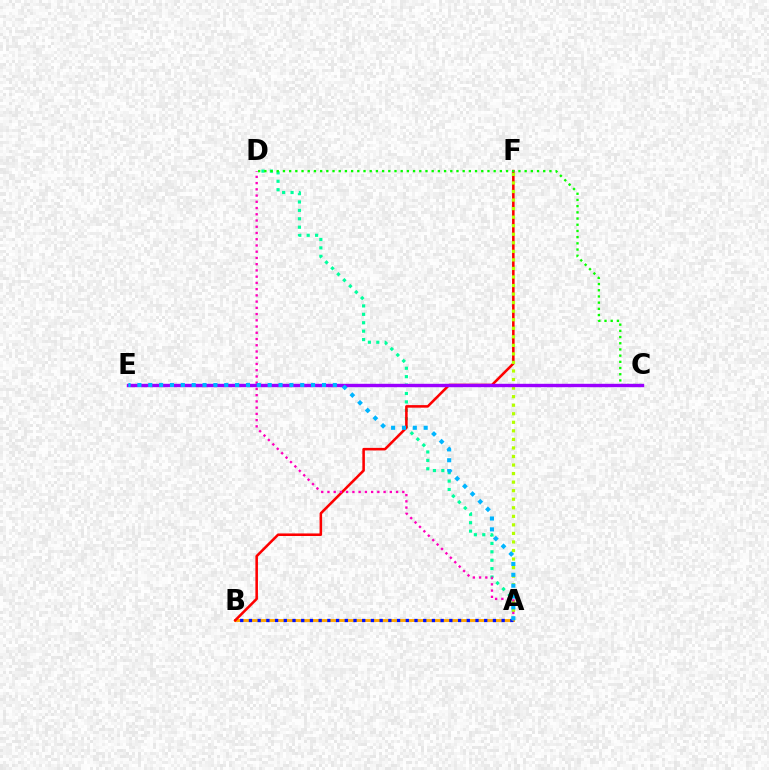{('A', 'D'): [{'color': '#00ff9d', 'line_style': 'dotted', 'thickness': 2.29}, {'color': '#ff00bd', 'line_style': 'dotted', 'thickness': 1.69}], ('A', 'B'): [{'color': '#ffa500', 'line_style': 'solid', 'thickness': 2.09}, {'color': '#0010ff', 'line_style': 'dotted', 'thickness': 2.37}], ('B', 'F'): [{'color': '#ff0000', 'line_style': 'solid', 'thickness': 1.84}], ('C', 'D'): [{'color': '#08ff00', 'line_style': 'dotted', 'thickness': 1.68}], ('A', 'F'): [{'color': '#b3ff00', 'line_style': 'dotted', 'thickness': 2.32}], ('C', 'E'): [{'color': '#9b00ff', 'line_style': 'solid', 'thickness': 2.44}], ('A', 'E'): [{'color': '#00b5ff', 'line_style': 'dotted', 'thickness': 2.95}]}